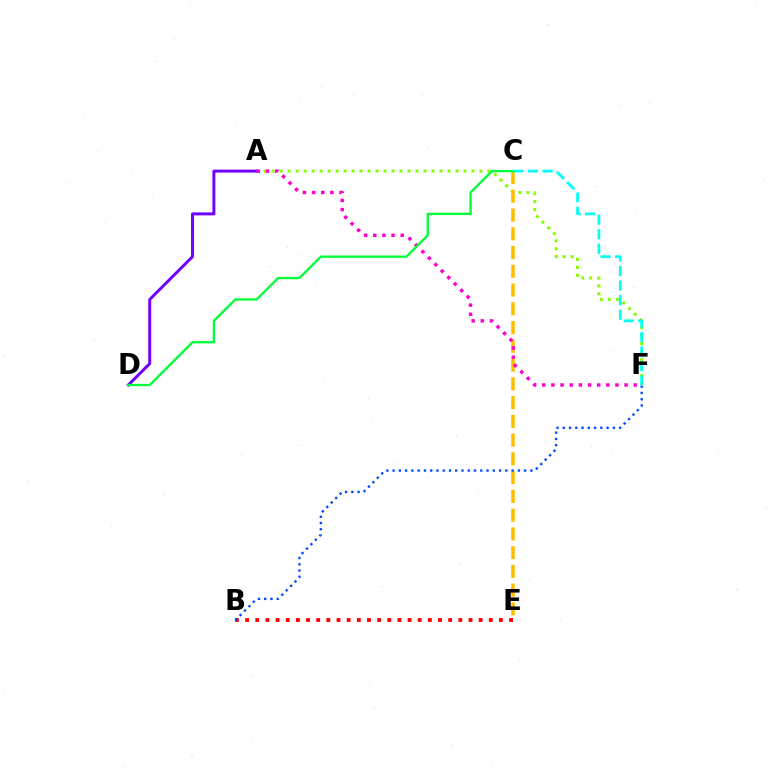{('A', 'F'): [{'color': '#84ff00', 'line_style': 'dotted', 'thickness': 2.17}, {'color': '#ff00cf', 'line_style': 'dotted', 'thickness': 2.48}], ('C', 'E'): [{'color': '#ffbd00', 'line_style': 'dashed', 'thickness': 2.55}], ('A', 'D'): [{'color': '#7200ff', 'line_style': 'solid', 'thickness': 2.14}], ('B', 'E'): [{'color': '#ff0000', 'line_style': 'dotted', 'thickness': 2.76}], ('C', 'D'): [{'color': '#00ff39', 'line_style': 'solid', 'thickness': 1.67}], ('C', 'F'): [{'color': '#00fff6', 'line_style': 'dashed', 'thickness': 1.98}], ('B', 'F'): [{'color': '#004bff', 'line_style': 'dotted', 'thickness': 1.7}]}